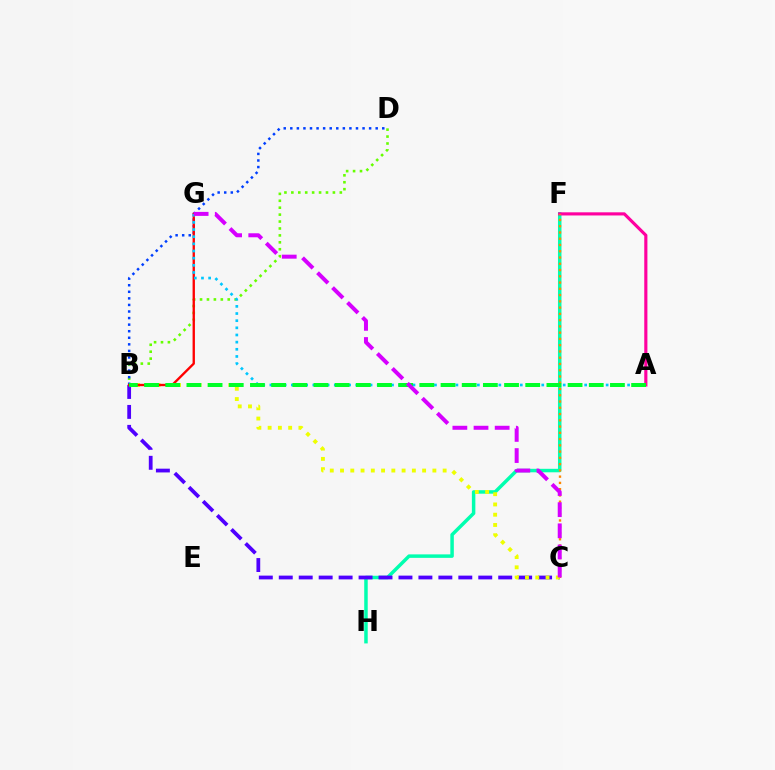{('F', 'H'): [{'color': '#00ffaf', 'line_style': 'solid', 'thickness': 2.51}], ('B', 'D'): [{'color': '#66ff00', 'line_style': 'dotted', 'thickness': 1.88}, {'color': '#003fff', 'line_style': 'dotted', 'thickness': 1.78}], ('B', 'C'): [{'color': '#4f00ff', 'line_style': 'dashed', 'thickness': 2.71}, {'color': '#eeff00', 'line_style': 'dotted', 'thickness': 2.79}], ('A', 'F'): [{'color': '#ff00a0', 'line_style': 'solid', 'thickness': 2.27}], ('C', 'F'): [{'color': '#ff8800', 'line_style': 'dotted', 'thickness': 1.7}], ('B', 'G'): [{'color': '#ff0000', 'line_style': 'solid', 'thickness': 1.69}], ('A', 'G'): [{'color': '#00c7ff', 'line_style': 'dotted', 'thickness': 1.94}], ('A', 'B'): [{'color': '#00ff27', 'line_style': 'dashed', 'thickness': 2.88}], ('C', 'G'): [{'color': '#d600ff', 'line_style': 'dashed', 'thickness': 2.87}]}